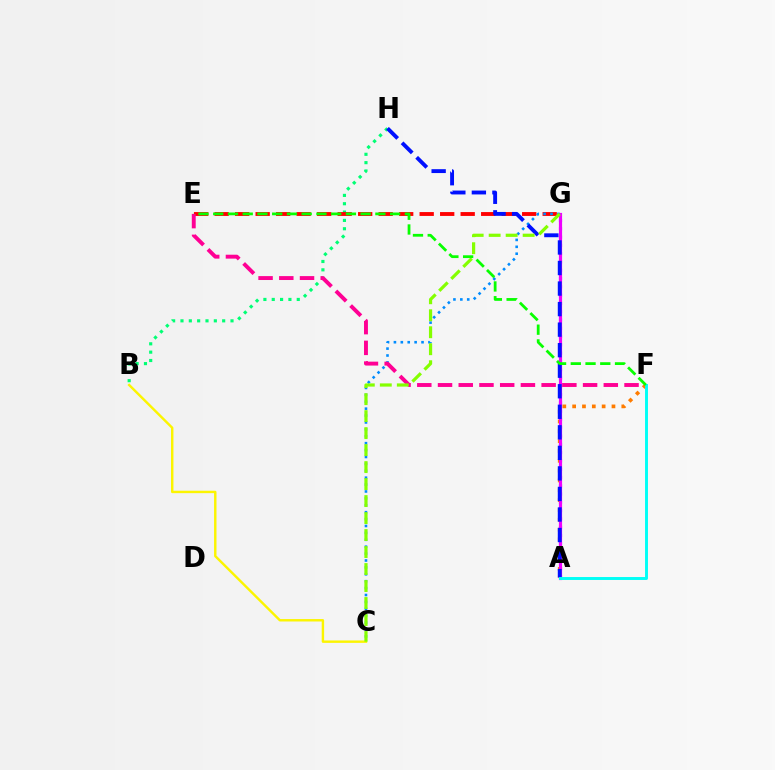{('A', 'G'): [{'color': '#7200ff', 'line_style': 'dotted', 'thickness': 2.25}, {'color': '#ee00ff', 'line_style': 'solid', 'thickness': 2.28}], ('B', 'H'): [{'color': '#00ff74', 'line_style': 'dotted', 'thickness': 2.27}], ('E', 'G'): [{'color': '#ff0000', 'line_style': 'dashed', 'thickness': 2.79}], ('A', 'F'): [{'color': '#ff7c00', 'line_style': 'dotted', 'thickness': 2.67}, {'color': '#00fff6', 'line_style': 'solid', 'thickness': 2.11}], ('C', 'G'): [{'color': '#008cff', 'line_style': 'dotted', 'thickness': 1.88}, {'color': '#84ff00', 'line_style': 'dashed', 'thickness': 2.31}], ('A', 'H'): [{'color': '#0010ff', 'line_style': 'dashed', 'thickness': 2.79}], ('E', 'F'): [{'color': '#ff0094', 'line_style': 'dashed', 'thickness': 2.82}, {'color': '#08ff00', 'line_style': 'dashed', 'thickness': 2.0}], ('B', 'C'): [{'color': '#fcf500', 'line_style': 'solid', 'thickness': 1.74}]}